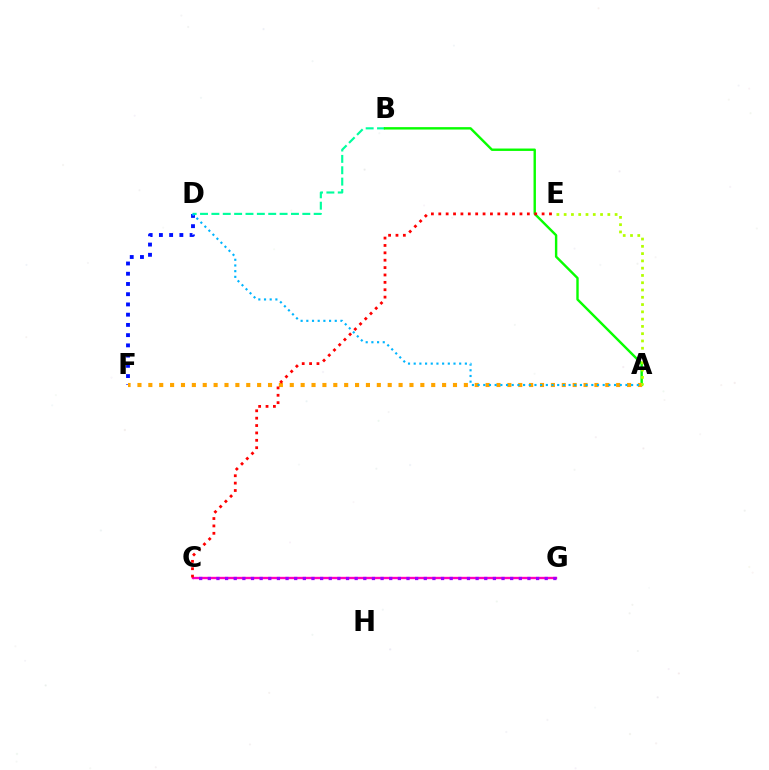{('D', 'F'): [{'color': '#0010ff', 'line_style': 'dotted', 'thickness': 2.78}], ('B', 'D'): [{'color': '#00ff9d', 'line_style': 'dashed', 'thickness': 1.54}], ('A', 'B'): [{'color': '#08ff00', 'line_style': 'solid', 'thickness': 1.73}], ('C', 'G'): [{'color': '#ff00bd', 'line_style': 'solid', 'thickness': 1.69}, {'color': '#9b00ff', 'line_style': 'dotted', 'thickness': 2.35}], ('A', 'F'): [{'color': '#ffa500', 'line_style': 'dotted', 'thickness': 2.96}], ('A', 'E'): [{'color': '#b3ff00', 'line_style': 'dotted', 'thickness': 1.98}], ('C', 'E'): [{'color': '#ff0000', 'line_style': 'dotted', 'thickness': 2.01}], ('A', 'D'): [{'color': '#00b5ff', 'line_style': 'dotted', 'thickness': 1.54}]}